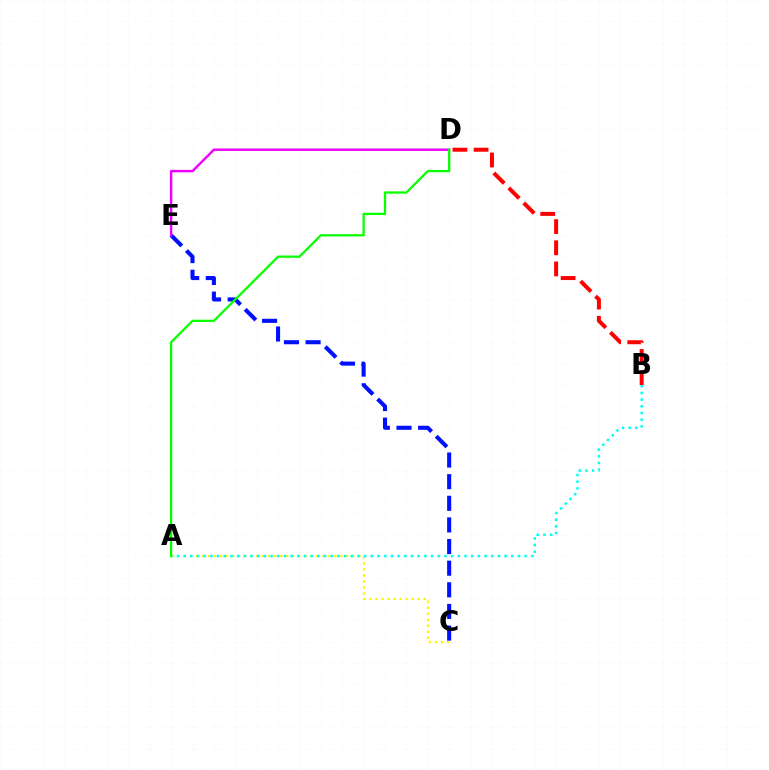{('A', 'C'): [{'color': '#fcf500', 'line_style': 'dotted', 'thickness': 1.63}], ('C', 'E'): [{'color': '#0010ff', 'line_style': 'dashed', 'thickness': 2.94}], ('B', 'D'): [{'color': '#ff0000', 'line_style': 'dashed', 'thickness': 2.87}], ('A', 'B'): [{'color': '#00fff6', 'line_style': 'dotted', 'thickness': 1.82}], ('D', 'E'): [{'color': '#ee00ff', 'line_style': 'solid', 'thickness': 1.75}], ('A', 'D'): [{'color': '#08ff00', 'line_style': 'solid', 'thickness': 1.63}]}